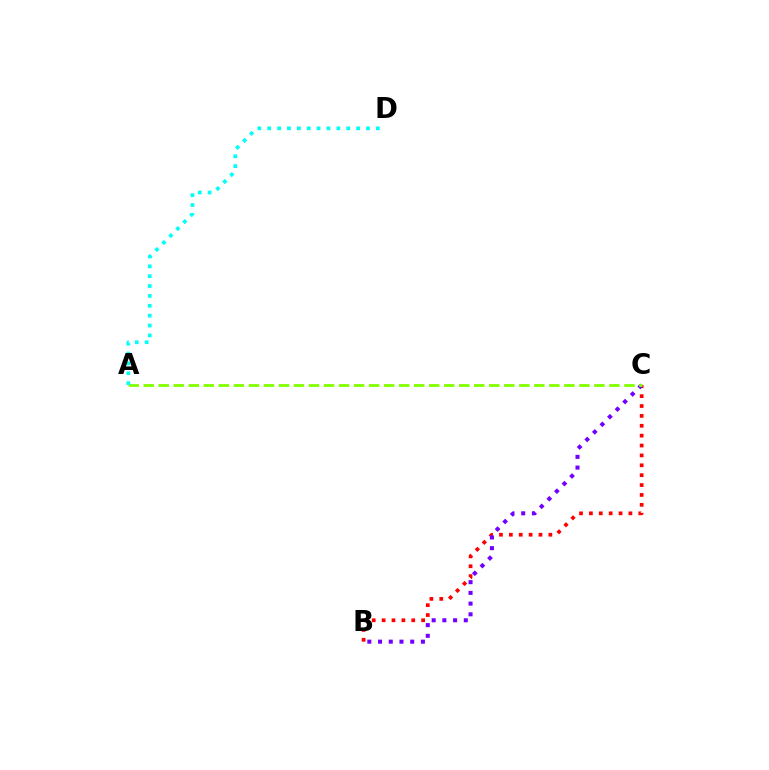{('B', 'C'): [{'color': '#ff0000', 'line_style': 'dotted', 'thickness': 2.68}, {'color': '#7200ff', 'line_style': 'dotted', 'thickness': 2.91}], ('A', 'C'): [{'color': '#84ff00', 'line_style': 'dashed', 'thickness': 2.04}], ('A', 'D'): [{'color': '#00fff6', 'line_style': 'dotted', 'thickness': 2.68}]}